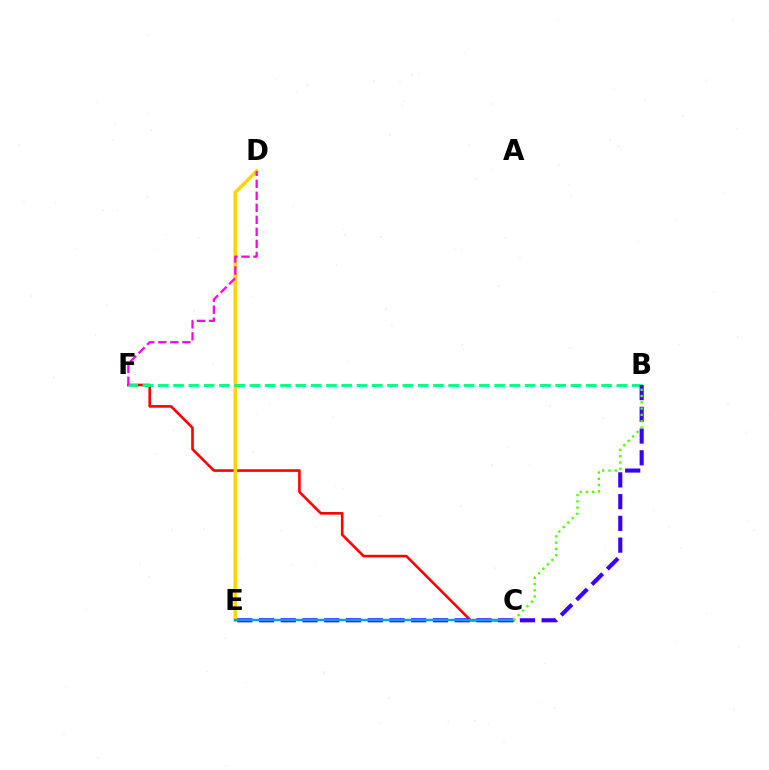{('C', 'F'): [{'color': '#ff0000', 'line_style': 'solid', 'thickness': 1.89}], ('D', 'E'): [{'color': '#ffd500', 'line_style': 'solid', 'thickness': 2.6}], ('B', 'F'): [{'color': '#00ff86', 'line_style': 'dashed', 'thickness': 2.08}], ('B', 'E'): [{'color': '#3700ff', 'line_style': 'dashed', 'thickness': 2.95}], ('C', 'E'): [{'color': '#009eff', 'line_style': 'solid', 'thickness': 1.72}], ('D', 'F'): [{'color': '#ff00ed', 'line_style': 'dashed', 'thickness': 1.63}], ('B', 'C'): [{'color': '#4fff00', 'line_style': 'dotted', 'thickness': 1.71}]}